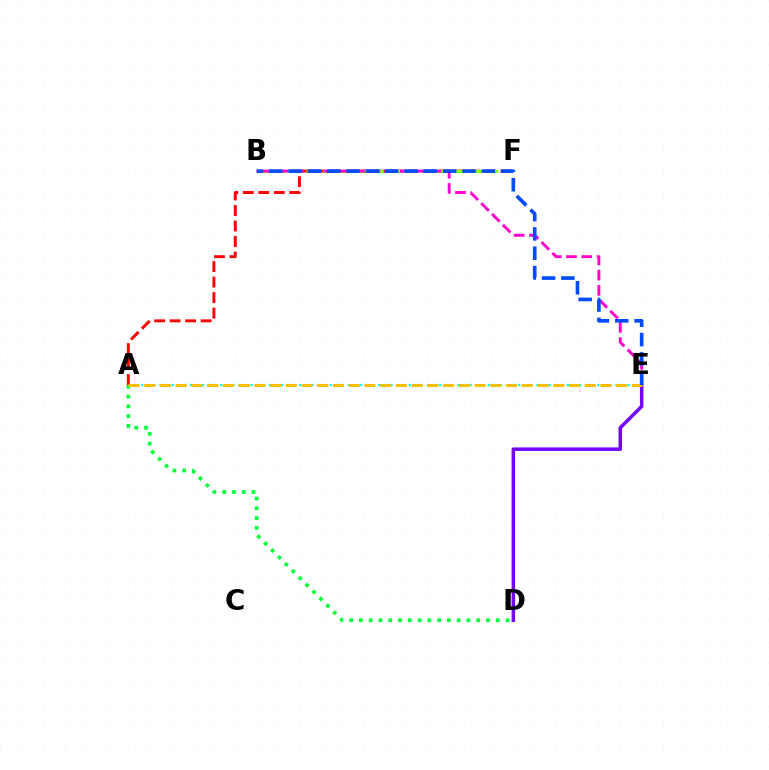{('A', 'F'): [{'color': '#ff0000', 'line_style': 'dashed', 'thickness': 2.11}], ('A', 'E'): [{'color': '#00fff6', 'line_style': 'dotted', 'thickness': 1.65}, {'color': '#ffbd00', 'line_style': 'dashed', 'thickness': 2.14}], ('D', 'E'): [{'color': '#7200ff', 'line_style': 'solid', 'thickness': 2.52}], ('B', 'F'): [{'color': '#84ff00', 'line_style': 'dashed', 'thickness': 2.23}], ('B', 'E'): [{'color': '#ff00cf', 'line_style': 'dashed', 'thickness': 2.08}, {'color': '#004bff', 'line_style': 'dashed', 'thickness': 2.63}], ('A', 'D'): [{'color': '#00ff39', 'line_style': 'dotted', 'thickness': 2.65}]}